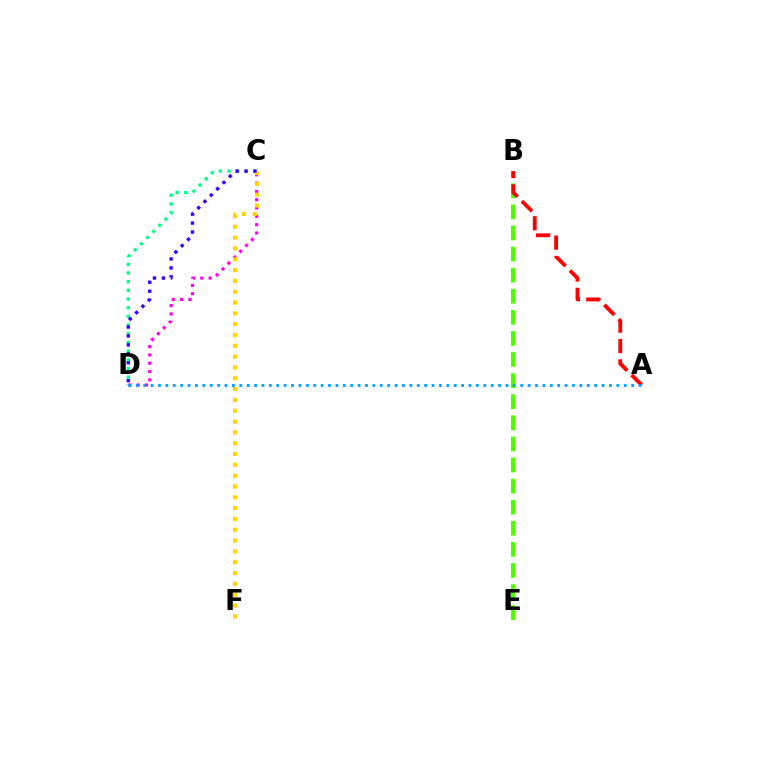{('C', 'D'): [{'color': '#ff00ed', 'line_style': 'dotted', 'thickness': 2.26}, {'color': '#00ff86', 'line_style': 'dotted', 'thickness': 2.36}, {'color': '#3700ff', 'line_style': 'dotted', 'thickness': 2.43}], ('B', 'E'): [{'color': '#4fff00', 'line_style': 'dashed', 'thickness': 2.87}], ('A', 'B'): [{'color': '#ff0000', 'line_style': 'dashed', 'thickness': 2.77}], ('A', 'D'): [{'color': '#009eff', 'line_style': 'dotted', 'thickness': 2.01}], ('C', 'F'): [{'color': '#ffd500', 'line_style': 'dotted', 'thickness': 2.94}]}